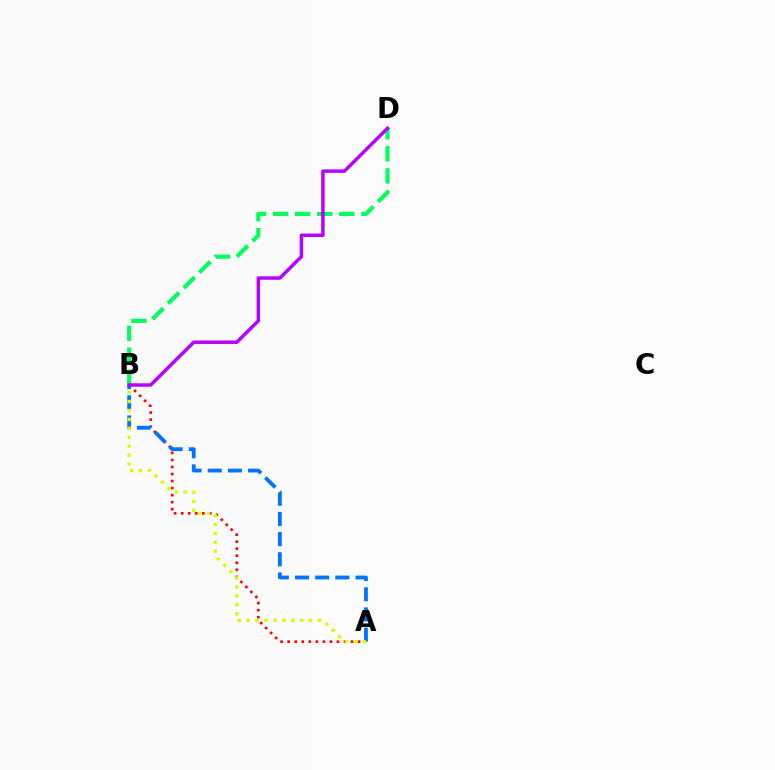{('A', 'B'): [{'color': '#ff0000', 'line_style': 'dotted', 'thickness': 1.91}, {'color': '#0074ff', 'line_style': 'dashed', 'thickness': 2.74}, {'color': '#d1ff00', 'line_style': 'dotted', 'thickness': 2.43}], ('B', 'D'): [{'color': '#00ff5c', 'line_style': 'dashed', 'thickness': 3.0}, {'color': '#b900ff', 'line_style': 'solid', 'thickness': 2.49}]}